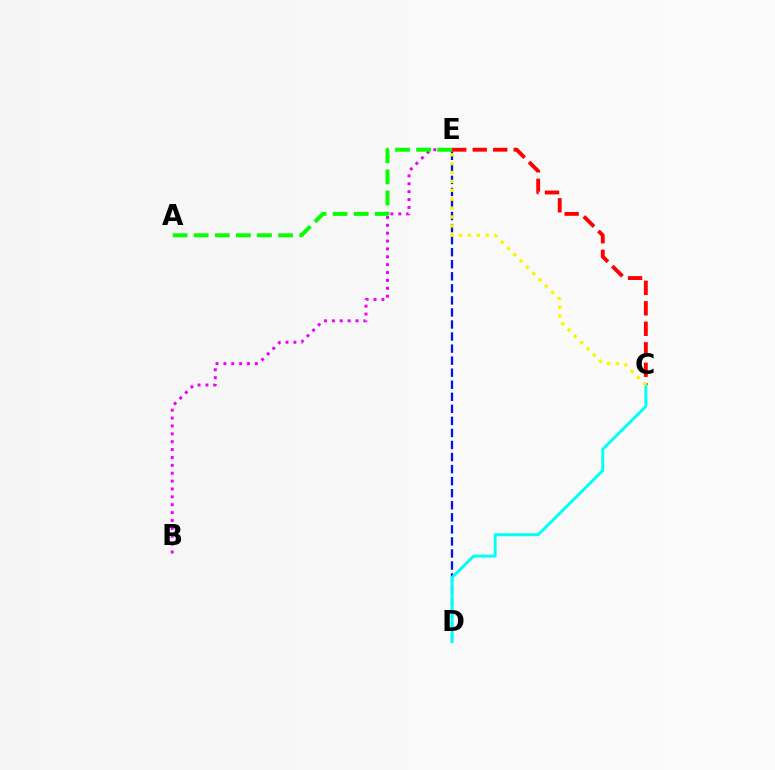{('B', 'E'): [{'color': '#ee00ff', 'line_style': 'dotted', 'thickness': 2.14}], ('A', 'E'): [{'color': '#08ff00', 'line_style': 'dashed', 'thickness': 2.87}], ('C', 'E'): [{'color': '#ff0000', 'line_style': 'dashed', 'thickness': 2.78}, {'color': '#fcf500', 'line_style': 'dotted', 'thickness': 2.42}], ('D', 'E'): [{'color': '#0010ff', 'line_style': 'dashed', 'thickness': 1.64}], ('C', 'D'): [{'color': '#00fff6', 'line_style': 'solid', 'thickness': 2.12}]}